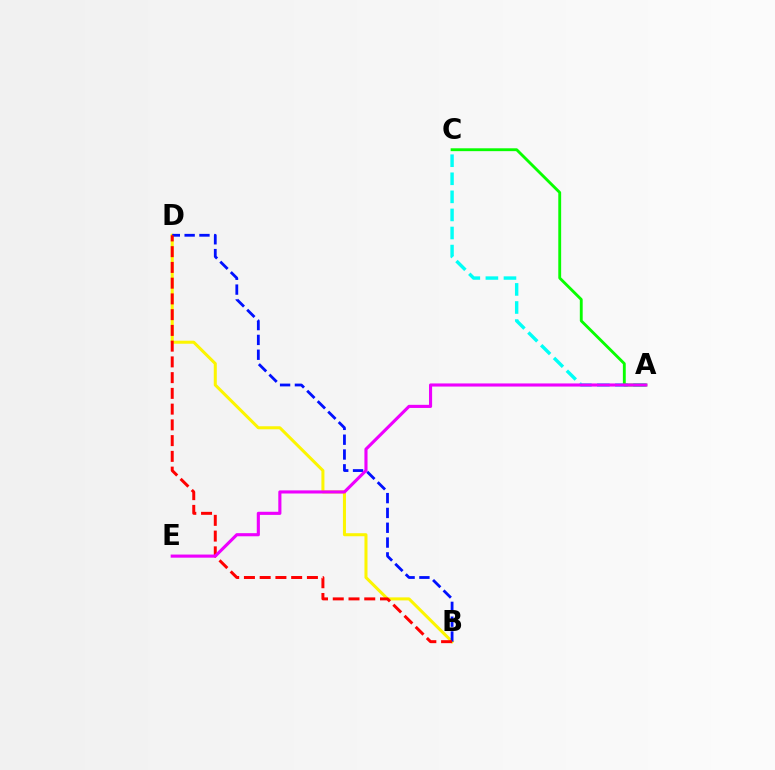{('B', 'D'): [{'color': '#fcf500', 'line_style': 'solid', 'thickness': 2.18}, {'color': '#0010ff', 'line_style': 'dashed', 'thickness': 2.01}, {'color': '#ff0000', 'line_style': 'dashed', 'thickness': 2.14}], ('A', 'C'): [{'color': '#00fff6', 'line_style': 'dashed', 'thickness': 2.46}, {'color': '#08ff00', 'line_style': 'solid', 'thickness': 2.06}], ('A', 'E'): [{'color': '#ee00ff', 'line_style': 'solid', 'thickness': 2.24}]}